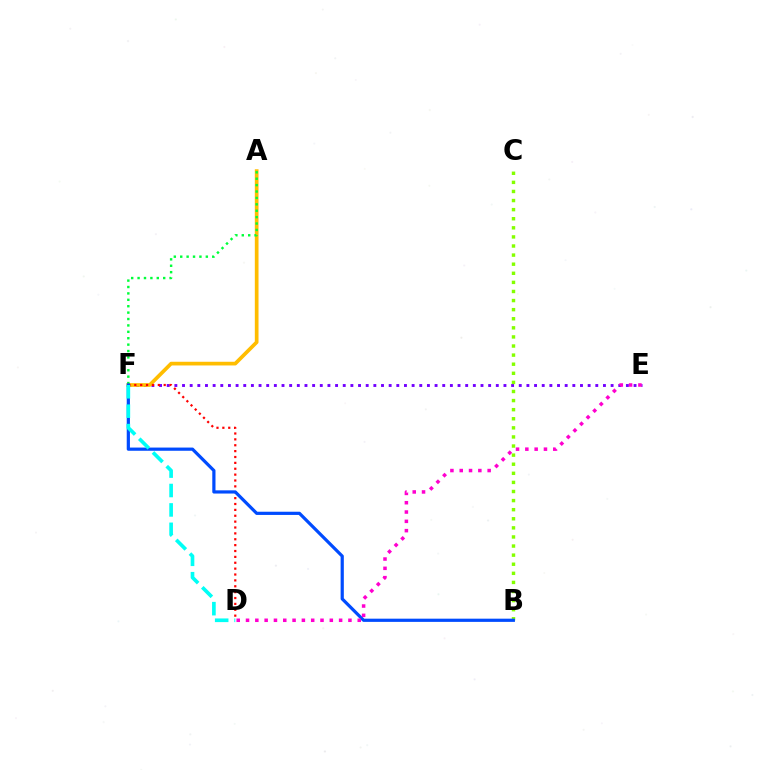{('E', 'F'): [{'color': '#7200ff', 'line_style': 'dotted', 'thickness': 2.08}], ('B', 'C'): [{'color': '#84ff00', 'line_style': 'dotted', 'thickness': 2.47}], ('A', 'F'): [{'color': '#ffbd00', 'line_style': 'solid', 'thickness': 2.66}, {'color': '#00ff39', 'line_style': 'dotted', 'thickness': 1.74}], ('D', 'F'): [{'color': '#ff0000', 'line_style': 'dotted', 'thickness': 1.6}, {'color': '#00fff6', 'line_style': 'dashed', 'thickness': 2.64}], ('B', 'F'): [{'color': '#004bff', 'line_style': 'solid', 'thickness': 2.31}], ('D', 'E'): [{'color': '#ff00cf', 'line_style': 'dotted', 'thickness': 2.53}]}